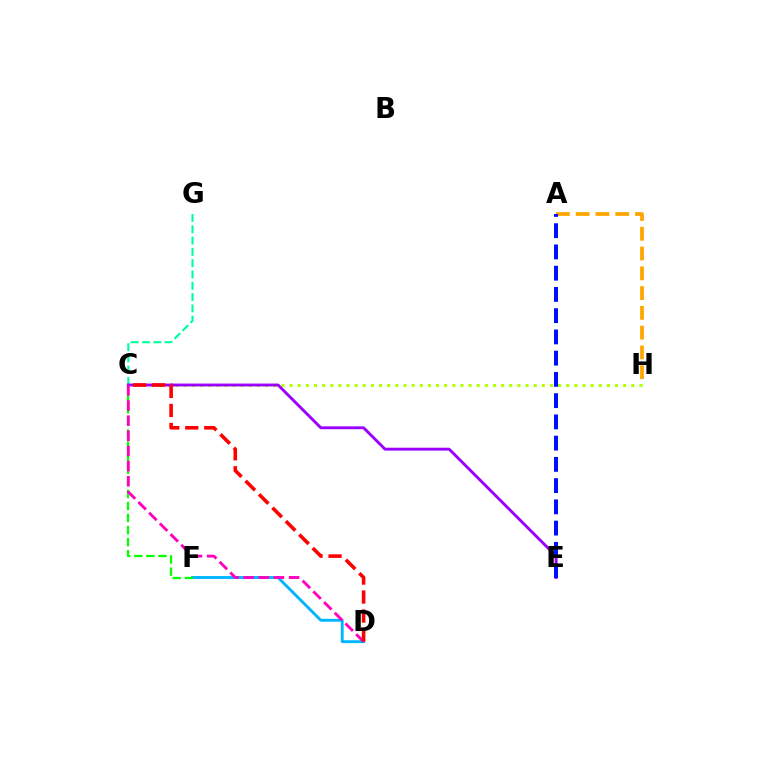{('C', 'H'): [{'color': '#b3ff00', 'line_style': 'dotted', 'thickness': 2.21}], ('D', 'F'): [{'color': '#00b5ff', 'line_style': 'solid', 'thickness': 2.08}], ('A', 'H'): [{'color': '#ffa500', 'line_style': 'dashed', 'thickness': 2.69}], ('C', 'F'): [{'color': '#08ff00', 'line_style': 'dashed', 'thickness': 1.64}], ('C', 'G'): [{'color': '#00ff9d', 'line_style': 'dashed', 'thickness': 1.54}], ('C', 'E'): [{'color': '#9b00ff', 'line_style': 'solid', 'thickness': 2.08}], ('C', 'D'): [{'color': '#ff00bd', 'line_style': 'dashed', 'thickness': 2.06}, {'color': '#ff0000', 'line_style': 'dashed', 'thickness': 2.58}], ('A', 'E'): [{'color': '#0010ff', 'line_style': 'dashed', 'thickness': 2.89}]}